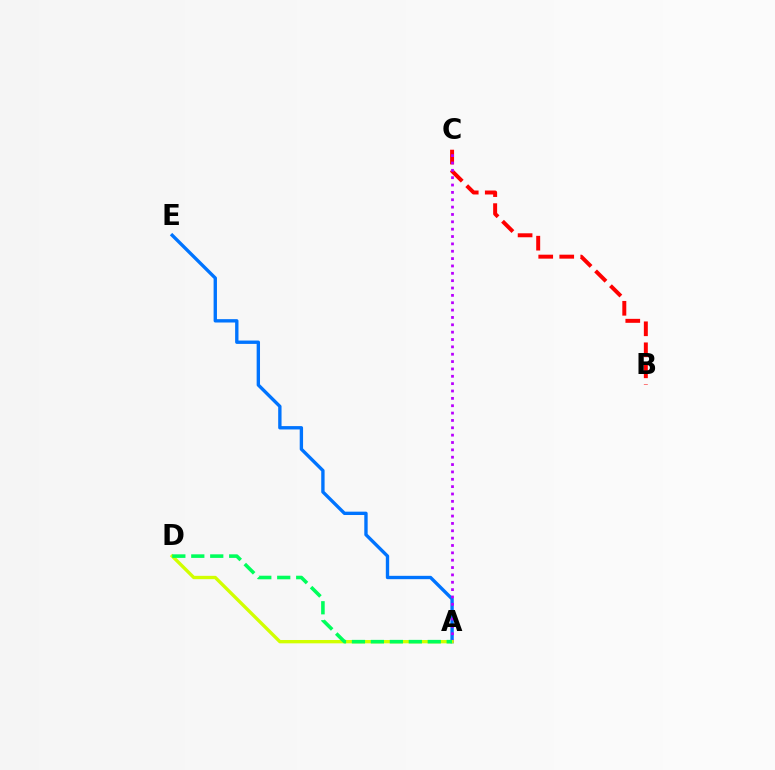{('A', 'E'): [{'color': '#0074ff', 'line_style': 'solid', 'thickness': 2.42}], ('B', 'C'): [{'color': '#ff0000', 'line_style': 'dashed', 'thickness': 2.85}], ('A', 'C'): [{'color': '#b900ff', 'line_style': 'dotted', 'thickness': 2.0}], ('A', 'D'): [{'color': '#d1ff00', 'line_style': 'solid', 'thickness': 2.41}, {'color': '#00ff5c', 'line_style': 'dashed', 'thickness': 2.57}]}